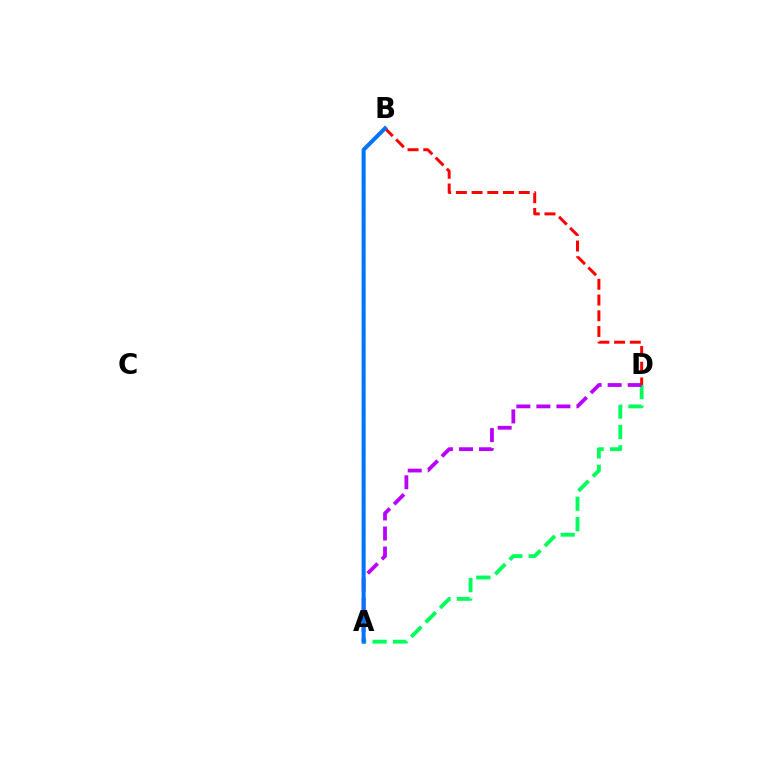{('A', 'B'): [{'color': '#d1ff00', 'line_style': 'dashed', 'thickness': 2.31}, {'color': '#0074ff', 'line_style': 'solid', 'thickness': 2.89}], ('A', 'D'): [{'color': '#00ff5c', 'line_style': 'dashed', 'thickness': 2.77}, {'color': '#b900ff', 'line_style': 'dashed', 'thickness': 2.72}], ('B', 'D'): [{'color': '#ff0000', 'line_style': 'dashed', 'thickness': 2.13}]}